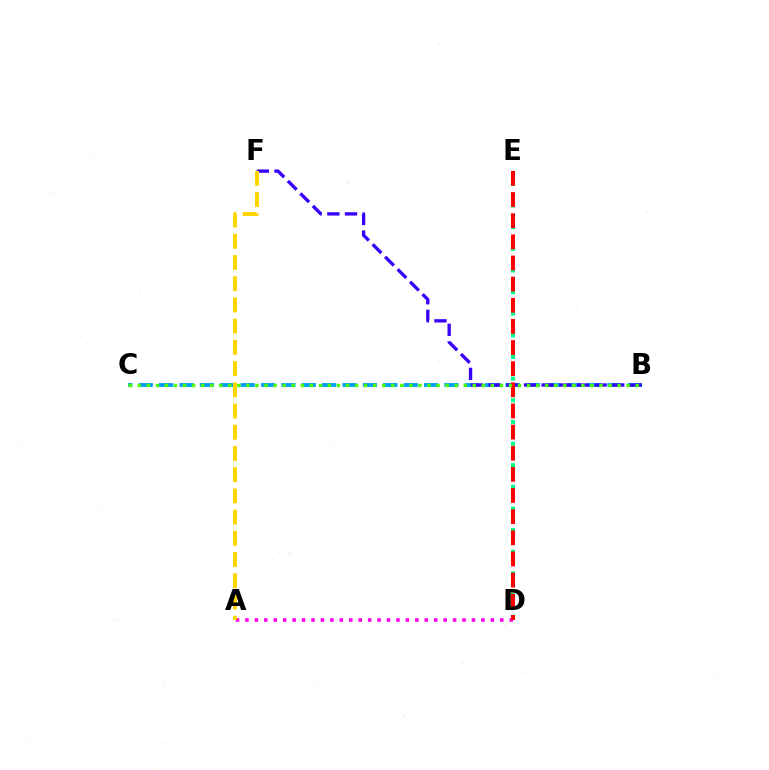{('B', 'C'): [{'color': '#009eff', 'line_style': 'dashed', 'thickness': 2.77}, {'color': '#4fff00', 'line_style': 'dotted', 'thickness': 2.46}], ('D', 'E'): [{'color': '#00ff86', 'line_style': 'dotted', 'thickness': 2.94}, {'color': '#ff0000', 'line_style': 'dashed', 'thickness': 2.87}], ('A', 'D'): [{'color': '#ff00ed', 'line_style': 'dotted', 'thickness': 2.56}], ('B', 'F'): [{'color': '#3700ff', 'line_style': 'dashed', 'thickness': 2.4}], ('A', 'F'): [{'color': '#ffd500', 'line_style': 'dashed', 'thickness': 2.88}]}